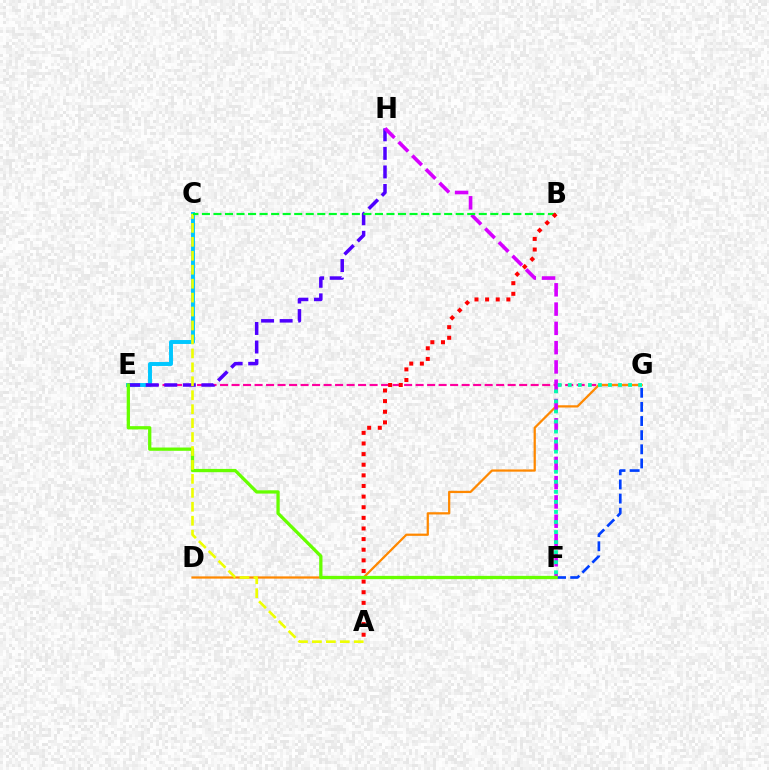{('E', 'G'): [{'color': '#ff00a0', 'line_style': 'dashed', 'thickness': 1.56}], ('C', 'E'): [{'color': '#00c7ff', 'line_style': 'solid', 'thickness': 2.83}], ('E', 'H'): [{'color': '#4f00ff', 'line_style': 'dashed', 'thickness': 2.52}], ('D', 'G'): [{'color': '#ff8800', 'line_style': 'solid', 'thickness': 1.62}], ('F', 'G'): [{'color': '#003fff', 'line_style': 'dashed', 'thickness': 1.92}, {'color': '#00ffaf', 'line_style': 'dotted', 'thickness': 2.73}], ('F', 'H'): [{'color': '#d600ff', 'line_style': 'dashed', 'thickness': 2.62}], ('E', 'F'): [{'color': '#66ff00', 'line_style': 'solid', 'thickness': 2.36}], ('A', 'C'): [{'color': '#eeff00', 'line_style': 'dashed', 'thickness': 1.89}], ('B', 'C'): [{'color': '#00ff27', 'line_style': 'dashed', 'thickness': 1.57}], ('A', 'B'): [{'color': '#ff0000', 'line_style': 'dotted', 'thickness': 2.89}]}